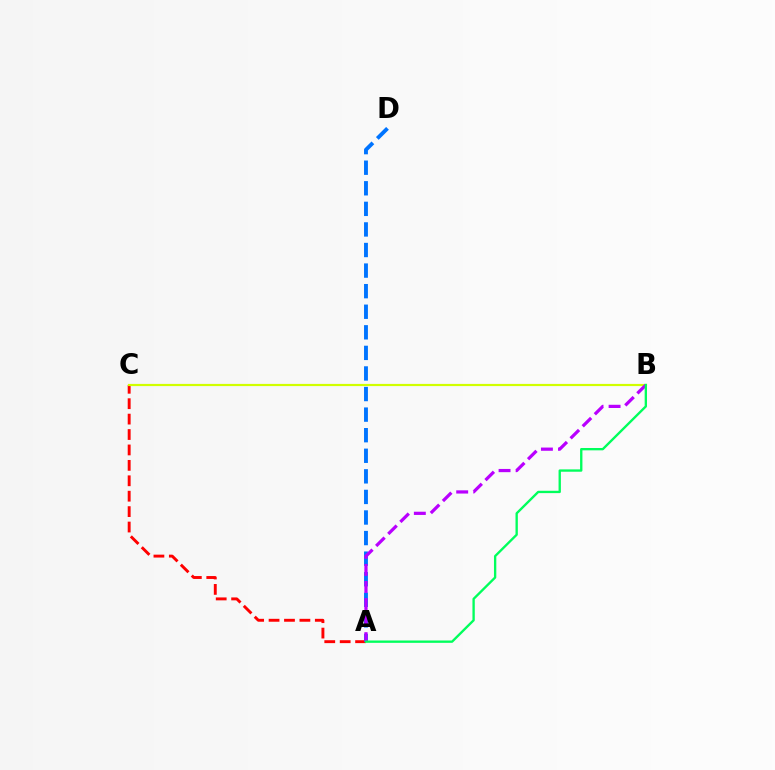{('A', 'C'): [{'color': '#ff0000', 'line_style': 'dashed', 'thickness': 2.09}], ('B', 'C'): [{'color': '#d1ff00', 'line_style': 'solid', 'thickness': 1.58}], ('A', 'D'): [{'color': '#0074ff', 'line_style': 'dashed', 'thickness': 2.8}], ('A', 'B'): [{'color': '#b900ff', 'line_style': 'dashed', 'thickness': 2.32}, {'color': '#00ff5c', 'line_style': 'solid', 'thickness': 1.69}]}